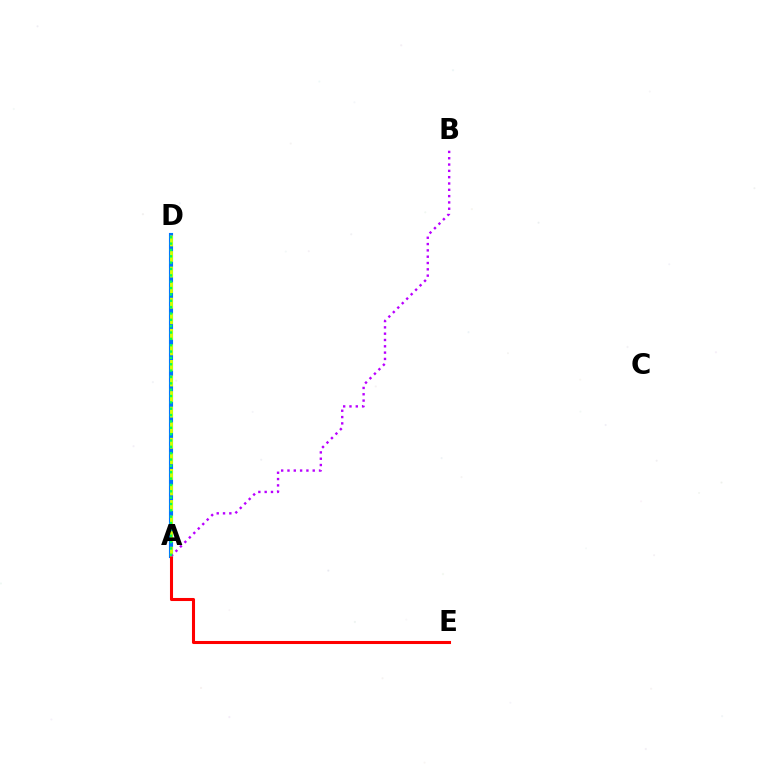{('A', 'D'): [{'color': '#0074ff', 'line_style': 'solid', 'thickness': 2.96}, {'color': '#d1ff00', 'line_style': 'dashed', 'thickness': 2.11}, {'color': '#00ff5c', 'line_style': 'dotted', 'thickness': 1.73}], ('A', 'E'): [{'color': '#ff0000', 'line_style': 'solid', 'thickness': 2.2}], ('A', 'B'): [{'color': '#b900ff', 'line_style': 'dotted', 'thickness': 1.72}]}